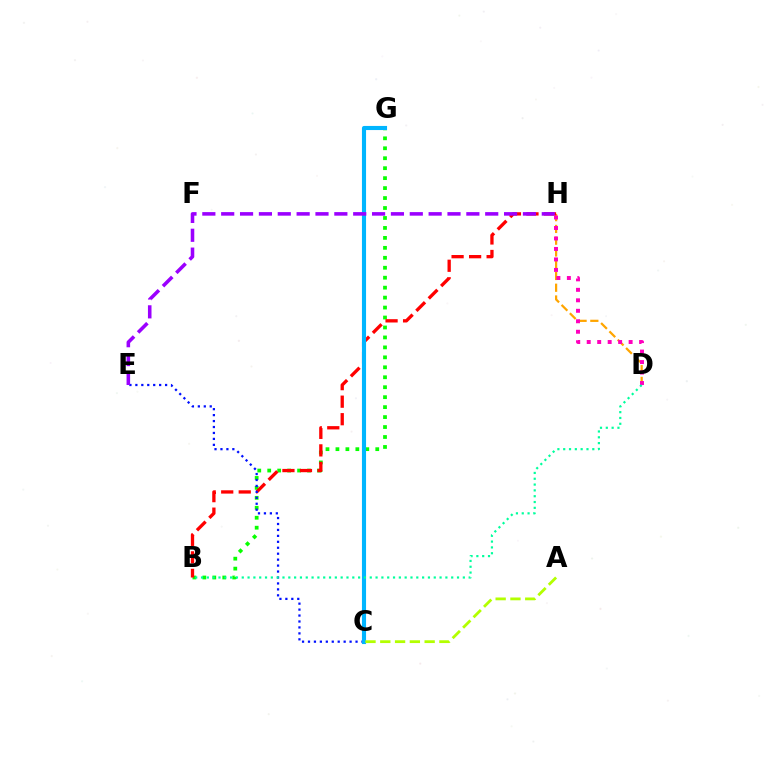{('B', 'G'): [{'color': '#08ff00', 'line_style': 'dotted', 'thickness': 2.71}], ('D', 'H'): [{'color': '#ffa500', 'line_style': 'dashed', 'thickness': 1.6}, {'color': '#ff00bd', 'line_style': 'dotted', 'thickness': 2.85}], ('B', 'H'): [{'color': '#ff0000', 'line_style': 'dashed', 'thickness': 2.38}], ('C', 'E'): [{'color': '#0010ff', 'line_style': 'dotted', 'thickness': 1.62}], ('C', 'G'): [{'color': '#00b5ff', 'line_style': 'solid', 'thickness': 2.96}], ('E', 'H'): [{'color': '#9b00ff', 'line_style': 'dashed', 'thickness': 2.56}], ('A', 'C'): [{'color': '#b3ff00', 'line_style': 'dashed', 'thickness': 2.01}], ('B', 'D'): [{'color': '#00ff9d', 'line_style': 'dotted', 'thickness': 1.58}]}